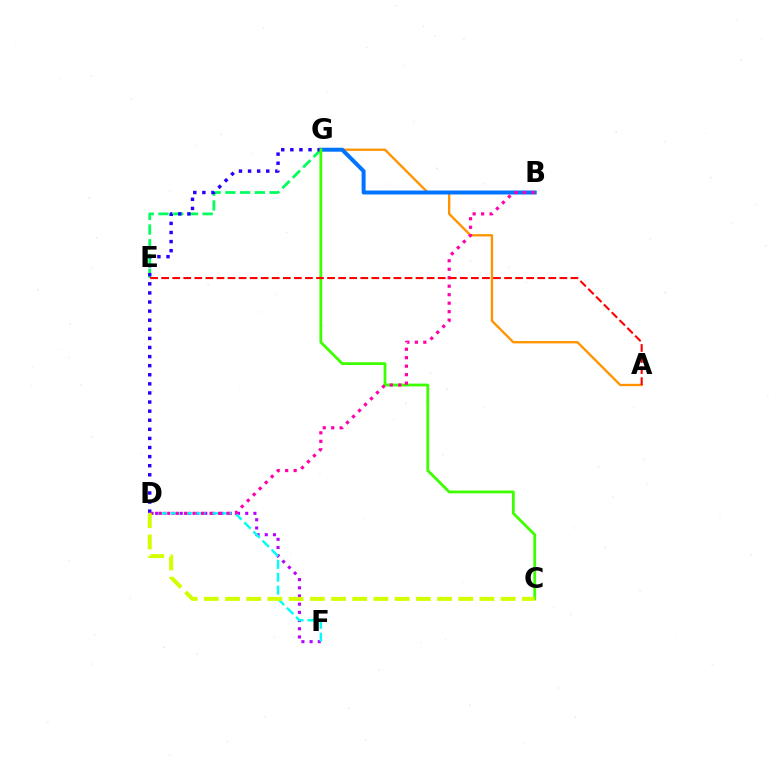{('A', 'G'): [{'color': '#ff9400', 'line_style': 'solid', 'thickness': 1.68}], ('B', 'G'): [{'color': '#0074ff', 'line_style': 'solid', 'thickness': 2.86}], ('E', 'G'): [{'color': '#00ff5c', 'line_style': 'dashed', 'thickness': 2.0}], ('D', 'G'): [{'color': '#2500ff', 'line_style': 'dotted', 'thickness': 2.47}], ('D', 'F'): [{'color': '#b900ff', 'line_style': 'dotted', 'thickness': 2.23}, {'color': '#00fff6', 'line_style': 'dashed', 'thickness': 1.75}], ('C', 'G'): [{'color': '#3dff00', 'line_style': 'solid', 'thickness': 2.01}], ('B', 'D'): [{'color': '#ff00ac', 'line_style': 'dotted', 'thickness': 2.3}], ('A', 'E'): [{'color': '#ff0000', 'line_style': 'dashed', 'thickness': 1.5}], ('C', 'D'): [{'color': '#d1ff00', 'line_style': 'dashed', 'thickness': 2.88}]}